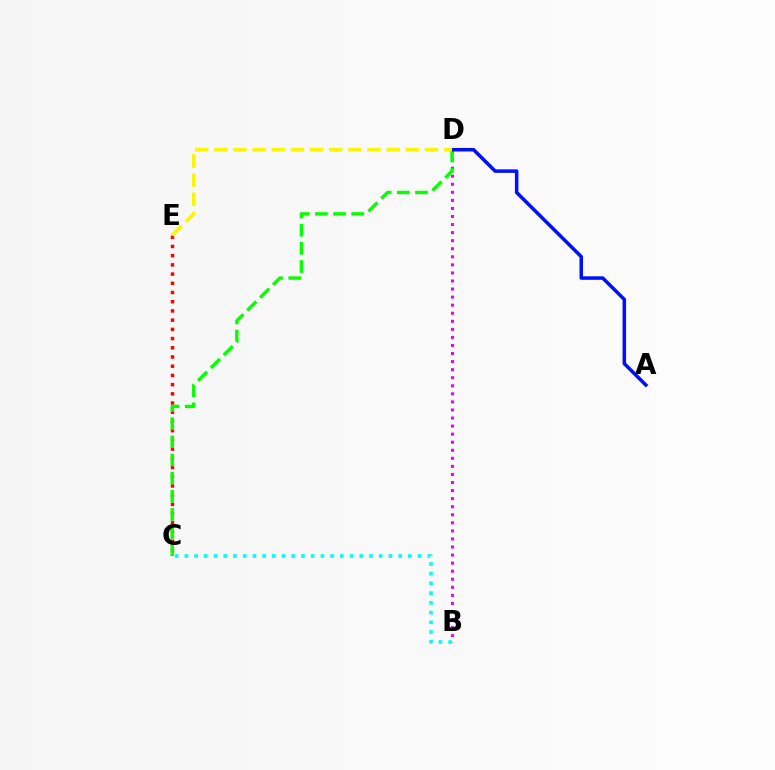{('B', 'D'): [{'color': '#ee00ff', 'line_style': 'dotted', 'thickness': 2.19}], ('B', 'C'): [{'color': '#00fff6', 'line_style': 'dotted', 'thickness': 2.64}], ('C', 'E'): [{'color': '#ff0000', 'line_style': 'dotted', 'thickness': 2.5}], ('C', 'D'): [{'color': '#08ff00', 'line_style': 'dashed', 'thickness': 2.47}], ('A', 'D'): [{'color': '#0010ff', 'line_style': 'solid', 'thickness': 2.54}], ('D', 'E'): [{'color': '#fcf500', 'line_style': 'dashed', 'thickness': 2.6}]}